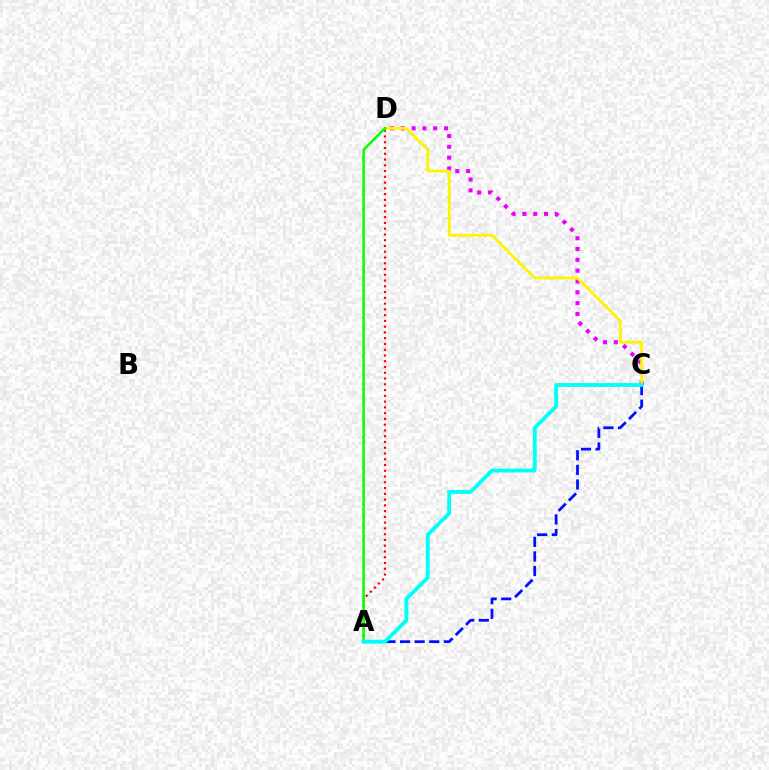{('C', 'D'): [{'color': '#ee00ff', 'line_style': 'dotted', 'thickness': 2.94}, {'color': '#fcf500', 'line_style': 'solid', 'thickness': 2.04}], ('A', 'D'): [{'color': '#ff0000', 'line_style': 'dotted', 'thickness': 1.57}, {'color': '#08ff00', 'line_style': 'solid', 'thickness': 1.83}], ('A', 'C'): [{'color': '#0010ff', 'line_style': 'dashed', 'thickness': 1.98}, {'color': '#00fff6', 'line_style': 'solid', 'thickness': 2.76}]}